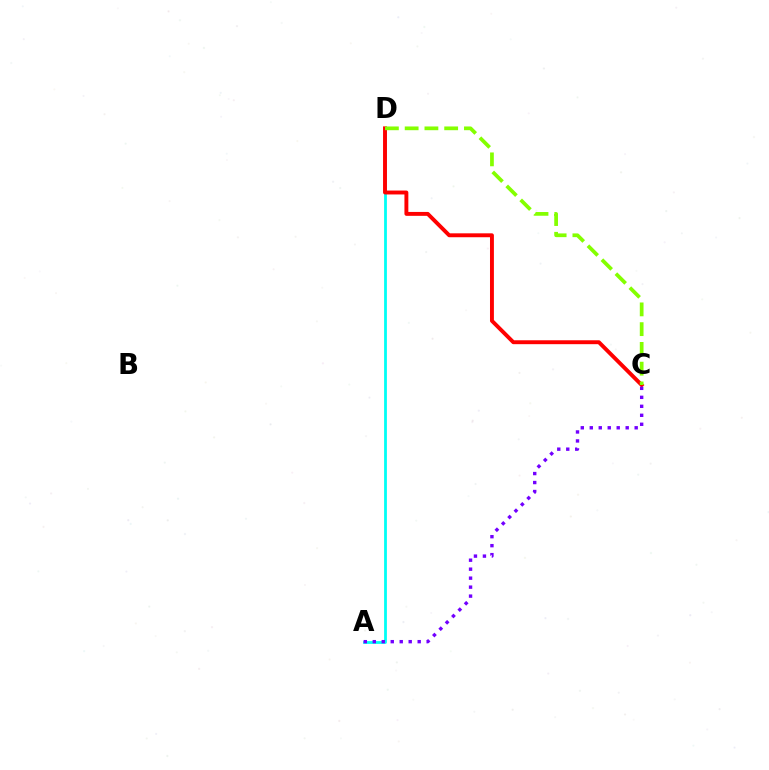{('A', 'D'): [{'color': '#00fff6', 'line_style': 'solid', 'thickness': 2.01}], ('C', 'D'): [{'color': '#ff0000', 'line_style': 'solid', 'thickness': 2.82}, {'color': '#84ff00', 'line_style': 'dashed', 'thickness': 2.68}], ('A', 'C'): [{'color': '#7200ff', 'line_style': 'dotted', 'thickness': 2.44}]}